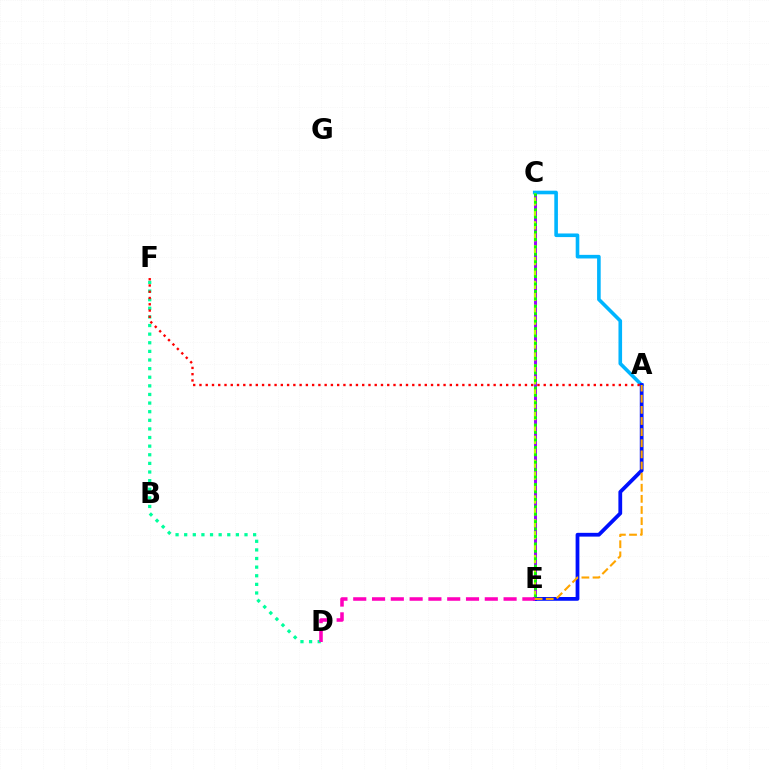{('C', 'E'): [{'color': '#9b00ff', 'line_style': 'solid', 'thickness': 2.13}, {'color': '#b3ff00', 'line_style': 'dashed', 'thickness': 1.62}, {'color': '#08ff00', 'line_style': 'dotted', 'thickness': 2.02}], ('A', 'C'): [{'color': '#00b5ff', 'line_style': 'solid', 'thickness': 2.6}], ('D', 'F'): [{'color': '#00ff9d', 'line_style': 'dotted', 'thickness': 2.34}], ('A', 'F'): [{'color': '#ff0000', 'line_style': 'dotted', 'thickness': 1.7}], ('A', 'E'): [{'color': '#0010ff', 'line_style': 'solid', 'thickness': 2.72}, {'color': '#ffa500', 'line_style': 'dashed', 'thickness': 1.51}], ('D', 'E'): [{'color': '#ff00bd', 'line_style': 'dashed', 'thickness': 2.55}]}